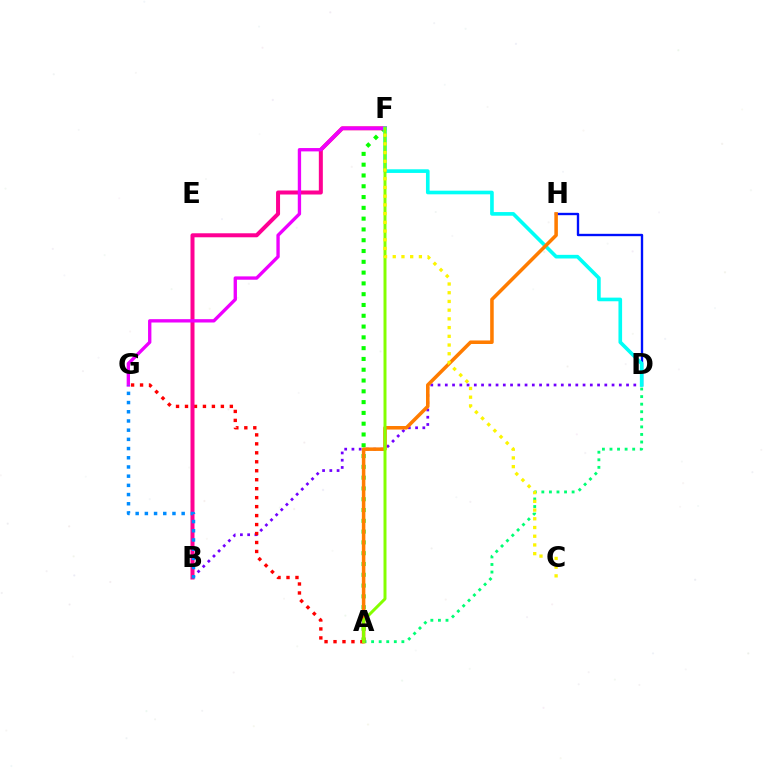{('A', 'F'): [{'color': '#08ff00', 'line_style': 'dotted', 'thickness': 2.93}, {'color': '#84ff00', 'line_style': 'solid', 'thickness': 2.14}], ('B', 'D'): [{'color': '#7200ff', 'line_style': 'dotted', 'thickness': 1.97}], ('D', 'H'): [{'color': '#0010ff', 'line_style': 'solid', 'thickness': 1.7}], ('A', 'D'): [{'color': '#00ff74', 'line_style': 'dotted', 'thickness': 2.06}], ('A', 'G'): [{'color': '#ff0000', 'line_style': 'dotted', 'thickness': 2.44}], ('B', 'F'): [{'color': '#ff0094', 'line_style': 'solid', 'thickness': 2.88}], ('F', 'G'): [{'color': '#ee00ff', 'line_style': 'solid', 'thickness': 2.41}], ('D', 'F'): [{'color': '#00fff6', 'line_style': 'solid', 'thickness': 2.62}], ('A', 'H'): [{'color': '#ff7c00', 'line_style': 'solid', 'thickness': 2.55}], ('B', 'G'): [{'color': '#008cff', 'line_style': 'dotted', 'thickness': 2.5}], ('C', 'F'): [{'color': '#fcf500', 'line_style': 'dotted', 'thickness': 2.37}]}